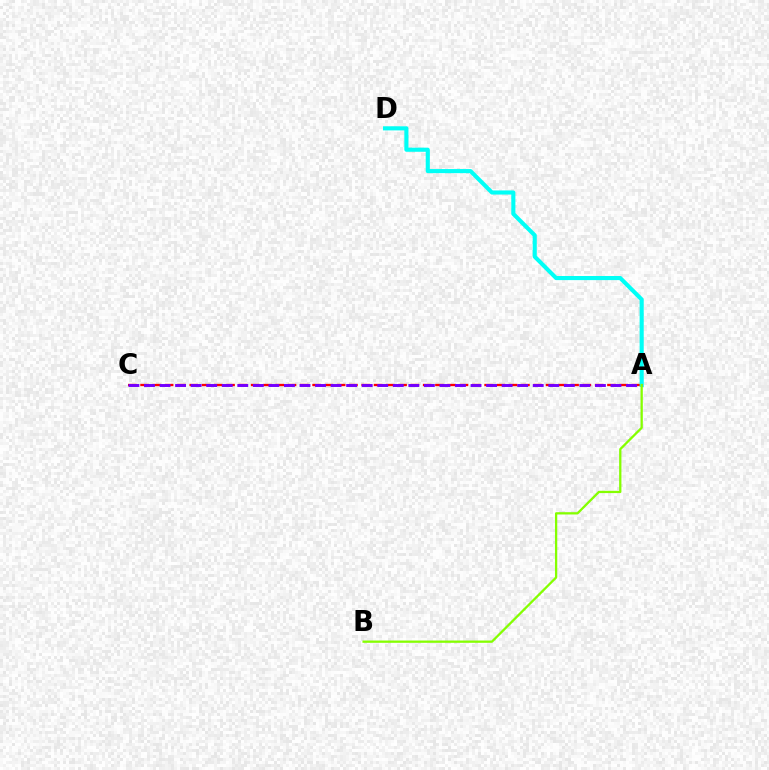{('A', 'C'): [{'color': '#ff0000', 'line_style': 'dashed', 'thickness': 1.67}, {'color': '#7200ff', 'line_style': 'dashed', 'thickness': 2.11}], ('A', 'D'): [{'color': '#00fff6', 'line_style': 'solid', 'thickness': 2.96}], ('A', 'B'): [{'color': '#84ff00', 'line_style': 'solid', 'thickness': 1.64}]}